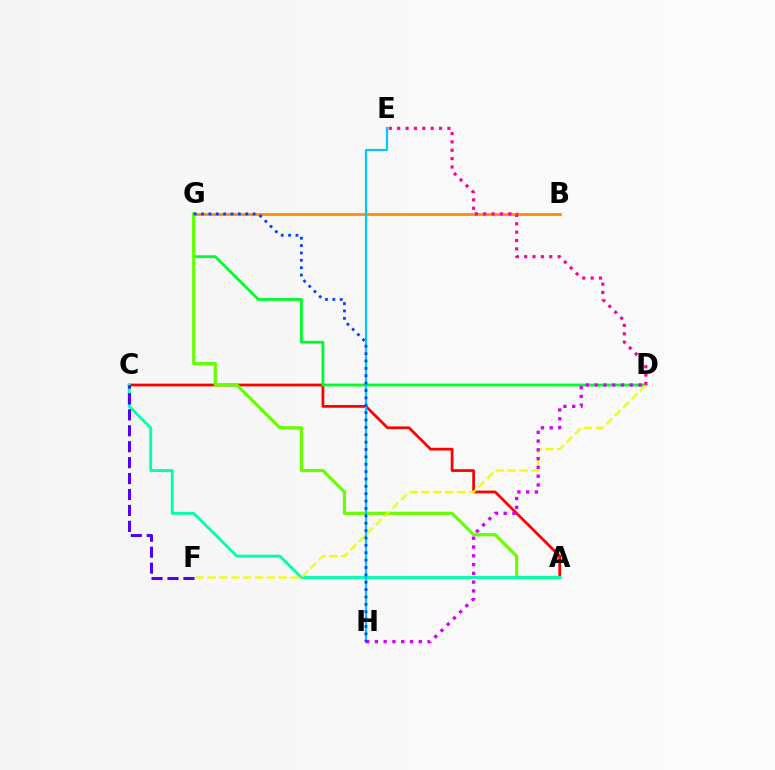{('A', 'C'): [{'color': '#ff0000', 'line_style': 'solid', 'thickness': 1.98}, {'color': '#00ffaf', 'line_style': 'solid', 'thickness': 2.06}], ('D', 'G'): [{'color': '#00ff27', 'line_style': 'solid', 'thickness': 2.02}], ('A', 'G'): [{'color': '#66ff00', 'line_style': 'solid', 'thickness': 2.28}], ('B', 'G'): [{'color': '#ff8800', 'line_style': 'solid', 'thickness': 1.93}], ('D', 'F'): [{'color': '#eeff00', 'line_style': 'dashed', 'thickness': 1.61}], ('E', 'H'): [{'color': '#00c7ff', 'line_style': 'solid', 'thickness': 1.57}], ('C', 'F'): [{'color': '#4f00ff', 'line_style': 'dashed', 'thickness': 2.16}], ('D', 'H'): [{'color': '#d600ff', 'line_style': 'dotted', 'thickness': 2.38}], ('D', 'E'): [{'color': '#ff00a0', 'line_style': 'dotted', 'thickness': 2.27}], ('G', 'H'): [{'color': '#003fff', 'line_style': 'dotted', 'thickness': 2.0}]}